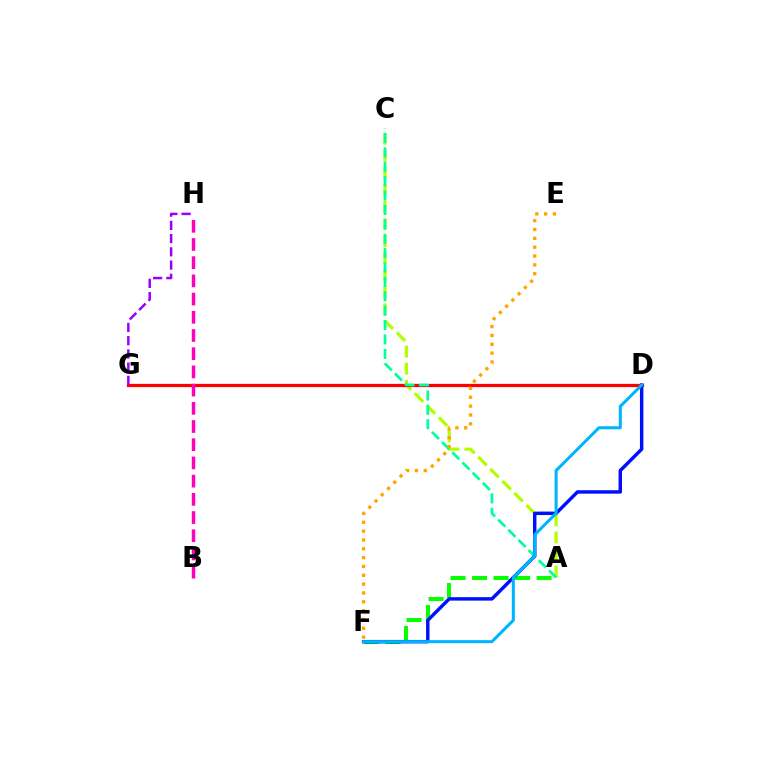{('A', 'C'): [{'color': '#b3ff00', 'line_style': 'dashed', 'thickness': 2.32}, {'color': '#00ff9d', 'line_style': 'dashed', 'thickness': 1.95}], ('D', 'G'): [{'color': '#ff0000', 'line_style': 'solid', 'thickness': 2.33}], ('A', 'F'): [{'color': '#08ff00', 'line_style': 'dashed', 'thickness': 2.92}], ('B', 'H'): [{'color': '#ff00bd', 'line_style': 'dashed', 'thickness': 2.47}], ('D', 'F'): [{'color': '#0010ff', 'line_style': 'solid', 'thickness': 2.48}, {'color': '#00b5ff', 'line_style': 'solid', 'thickness': 2.19}], ('E', 'F'): [{'color': '#ffa500', 'line_style': 'dotted', 'thickness': 2.4}], ('G', 'H'): [{'color': '#9b00ff', 'line_style': 'dashed', 'thickness': 1.8}]}